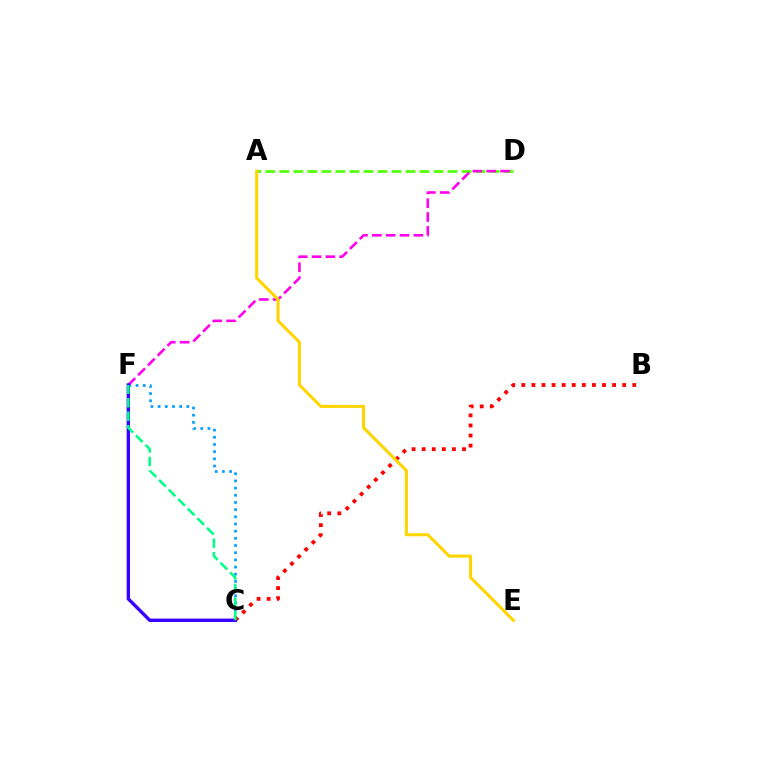{('A', 'D'): [{'color': '#4fff00', 'line_style': 'dashed', 'thickness': 1.9}], ('C', 'F'): [{'color': '#009eff', 'line_style': 'dotted', 'thickness': 1.95}, {'color': '#3700ff', 'line_style': 'solid', 'thickness': 2.43}, {'color': '#00ff86', 'line_style': 'dashed', 'thickness': 1.84}], ('D', 'F'): [{'color': '#ff00ed', 'line_style': 'dashed', 'thickness': 1.88}], ('B', 'C'): [{'color': '#ff0000', 'line_style': 'dotted', 'thickness': 2.74}], ('A', 'E'): [{'color': '#ffd500', 'line_style': 'solid', 'thickness': 2.2}]}